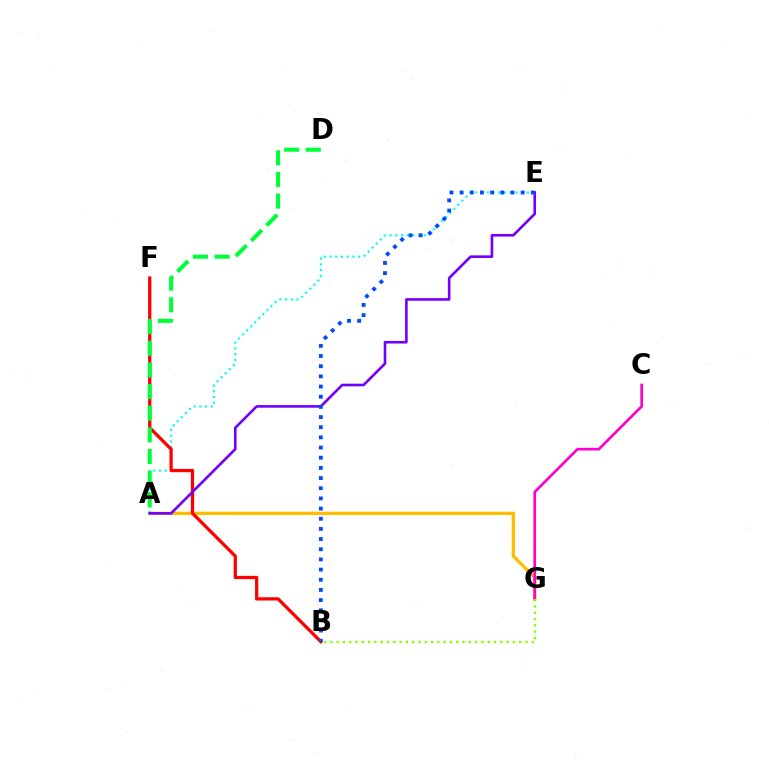{('A', 'G'): [{'color': '#ffbd00', 'line_style': 'solid', 'thickness': 2.39}], ('A', 'E'): [{'color': '#00fff6', 'line_style': 'dotted', 'thickness': 1.56}, {'color': '#7200ff', 'line_style': 'solid', 'thickness': 1.88}], ('C', 'G'): [{'color': '#ff00cf', 'line_style': 'solid', 'thickness': 1.93}], ('B', 'F'): [{'color': '#ff0000', 'line_style': 'solid', 'thickness': 2.35}], ('B', 'G'): [{'color': '#84ff00', 'line_style': 'dotted', 'thickness': 1.71}], ('A', 'D'): [{'color': '#00ff39', 'line_style': 'dashed', 'thickness': 2.94}], ('B', 'E'): [{'color': '#004bff', 'line_style': 'dotted', 'thickness': 2.76}]}